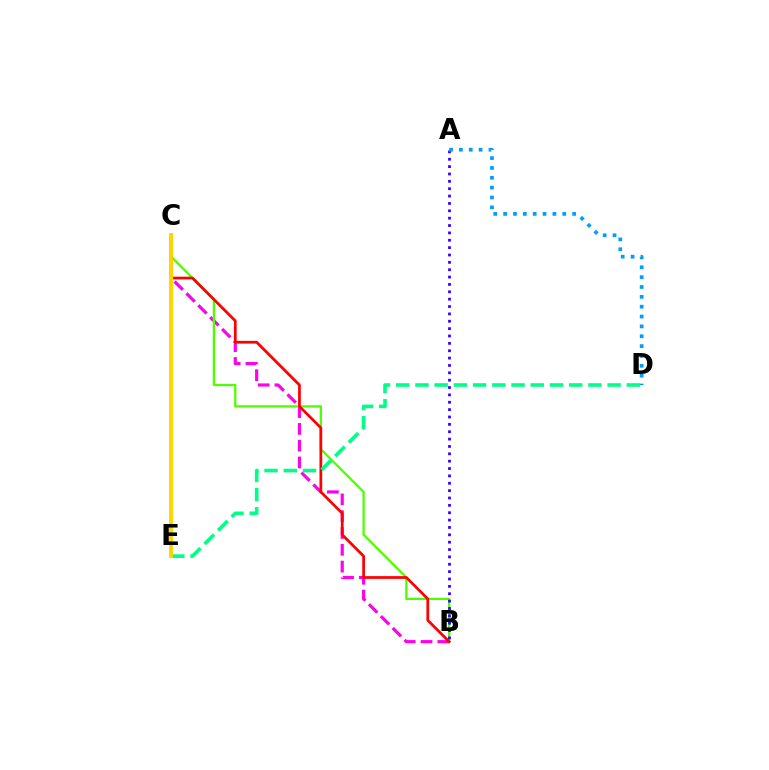{('B', 'C'): [{'color': '#ff00ed', 'line_style': 'dashed', 'thickness': 2.28}, {'color': '#4fff00', 'line_style': 'solid', 'thickness': 1.64}, {'color': '#ff0000', 'line_style': 'solid', 'thickness': 1.97}], ('A', 'B'): [{'color': '#3700ff', 'line_style': 'dotted', 'thickness': 2.0}], ('D', 'E'): [{'color': '#00ff86', 'line_style': 'dashed', 'thickness': 2.61}], ('A', 'D'): [{'color': '#009eff', 'line_style': 'dotted', 'thickness': 2.68}], ('C', 'E'): [{'color': '#ffd500', 'line_style': 'solid', 'thickness': 2.83}]}